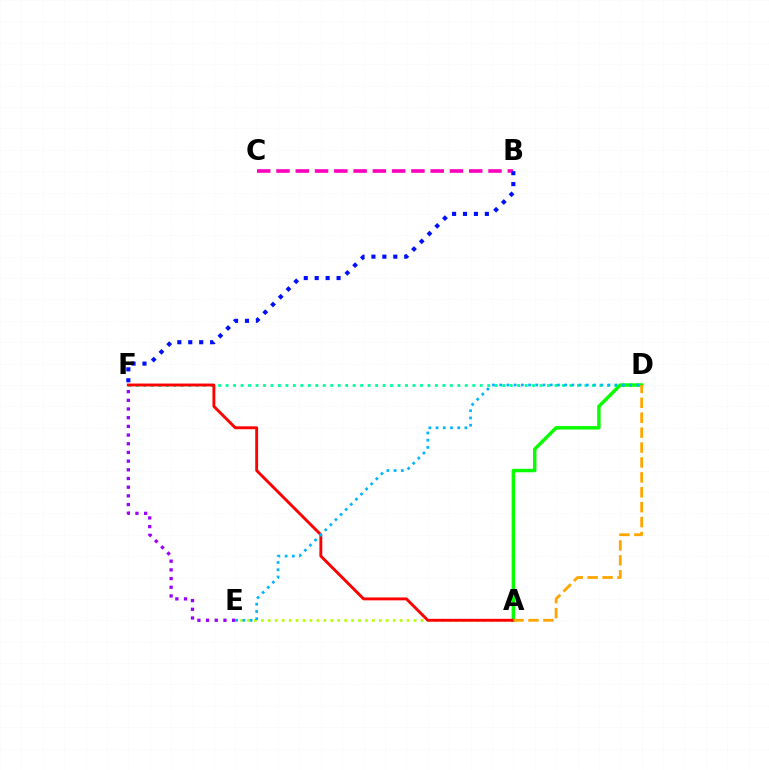{('B', 'C'): [{'color': '#ff00bd', 'line_style': 'dashed', 'thickness': 2.62}], ('E', 'F'): [{'color': '#9b00ff', 'line_style': 'dotted', 'thickness': 2.36}], ('A', 'E'): [{'color': '#b3ff00', 'line_style': 'dotted', 'thickness': 1.89}], ('D', 'F'): [{'color': '#00ff9d', 'line_style': 'dotted', 'thickness': 2.03}], ('B', 'F'): [{'color': '#0010ff', 'line_style': 'dotted', 'thickness': 2.97}], ('A', 'D'): [{'color': '#08ff00', 'line_style': 'solid', 'thickness': 2.48}, {'color': '#ffa500', 'line_style': 'dashed', 'thickness': 2.03}], ('A', 'F'): [{'color': '#ff0000', 'line_style': 'solid', 'thickness': 2.08}], ('D', 'E'): [{'color': '#00b5ff', 'line_style': 'dotted', 'thickness': 1.96}]}